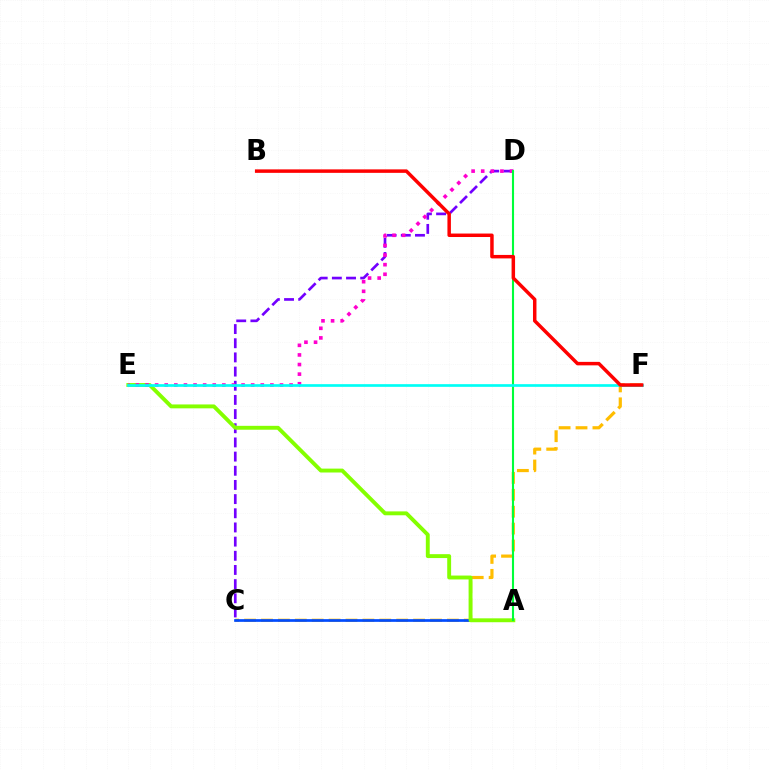{('C', 'D'): [{'color': '#7200ff', 'line_style': 'dashed', 'thickness': 1.92}], ('C', 'F'): [{'color': '#ffbd00', 'line_style': 'dashed', 'thickness': 2.3}], ('A', 'C'): [{'color': '#004bff', 'line_style': 'solid', 'thickness': 1.94}], ('A', 'E'): [{'color': '#84ff00', 'line_style': 'solid', 'thickness': 2.8}], ('D', 'E'): [{'color': '#ff00cf', 'line_style': 'dotted', 'thickness': 2.61}], ('A', 'D'): [{'color': '#00ff39', 'line_style': 'solid', 'thickness': 1.51}], ('E', 'F'): [{'color': '#00fff6', 'line_style': 'solid', 'thickness': 1.93}], ('B', 'F'): [{'color': '#ff0000', 'line_style': 'solid', 'thickness': 2.5}]}